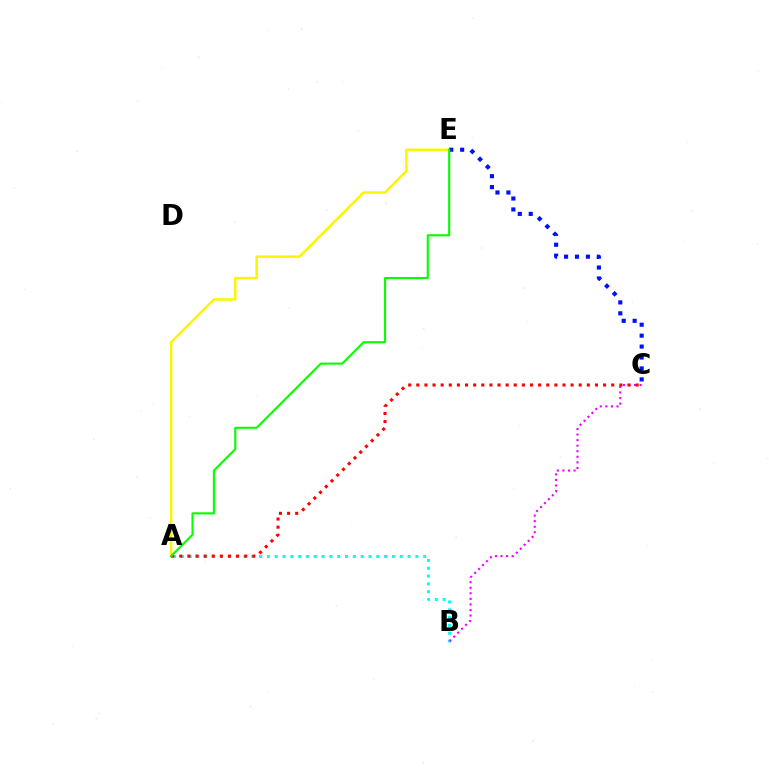{('A', 'B'): [{'color': '#00fff6', 'line_style': 'dotted', 'thickness': 2.12}], ('A', 'E'): [{'color': '#fcf500', 'line_style': 'solid', 'thickness': 1.77}, {'color': '#08ff00', 'line_style': 'solid', 'thickness': 1.53}], ('C', 'E'): [{'color': '#0010ff', 'line_style': 'dotted', 'thickness': 2.97}], ('B', 'C'): [{'color': '#ee00ff', 'line_style': 'dotted', 'thickness': 1.51}], ('A', 'C'): [{'color': '#ff0000', 'line_style': 'dotted', 'thickness': 2.21}]}